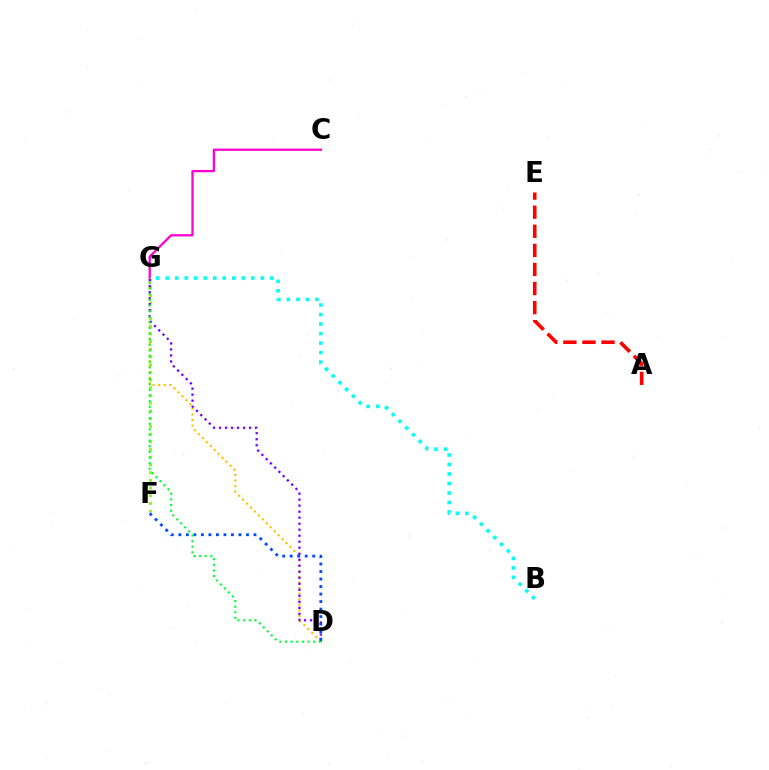{('B', 'G'): [{'color': '#00fff6', 'line_style': 'dotted', 'thickness': 2.58}], ('C', 'G'): [{'color': '#ff00cf', 'line_style': 'solid', 'thickness': 1.65}], ('A', 'E'): [{'color': '#ff0000', 'line_style': 'dashed', 'thickness': 2.59}], ('F', 'G'): [{'color': '#84ff00', 'line_style': 'dotted', 'thickness': 2.09}], ('D', 'G'): [{'color': '#ffbd00', 'line_style': 'dotted', 'thickness': 1.52}, {'color': '#7200ff', 'line_style': 'dotted', 'thickness': 1.63}, {'color': '#00ff39', 'line_style': 'dotted', 'thickness': 1.53}], ('D', 'F'): [{'color': '#004bff', 'line_style': 'dotted', 'thickness': 2.04}]}